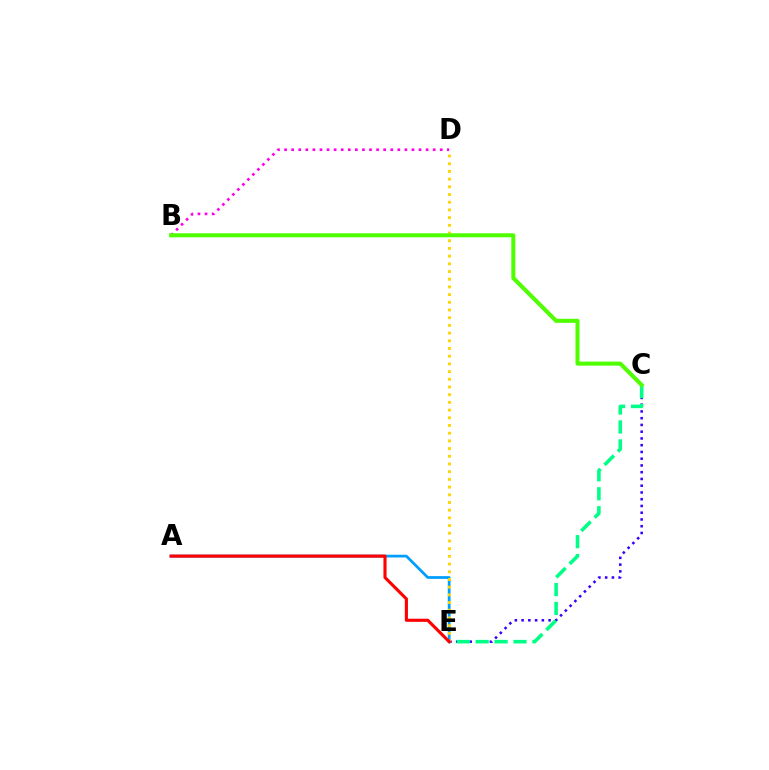{('B', 'D'): [{'color': '#ff00ed', 'line_style': 'dotted', 'thickness': 1.92}], ('C', 'E'): [{'color': '#3700ff', 'line_style': 'dotted', 'thickness': 1.83}, {'color': '#00ff86', 'line_style': 'dashed', 'thickness': 2.57}], ('A', 'E'): [{'color': '#009eff', 'line_style': 'solid', 'thickness': 1.98}, {'color': '#ff0000', 'line_style': 'solid', 'thickness': 2.25}], ('D', 'E'): [{'color': '#ffd500', 'line_style': 'dotted', 'thickness': 2.09}], ('B', 'C'): [{'color': '#4fff00', 'line_style': 'solid', 'thickness': 2.9}]}